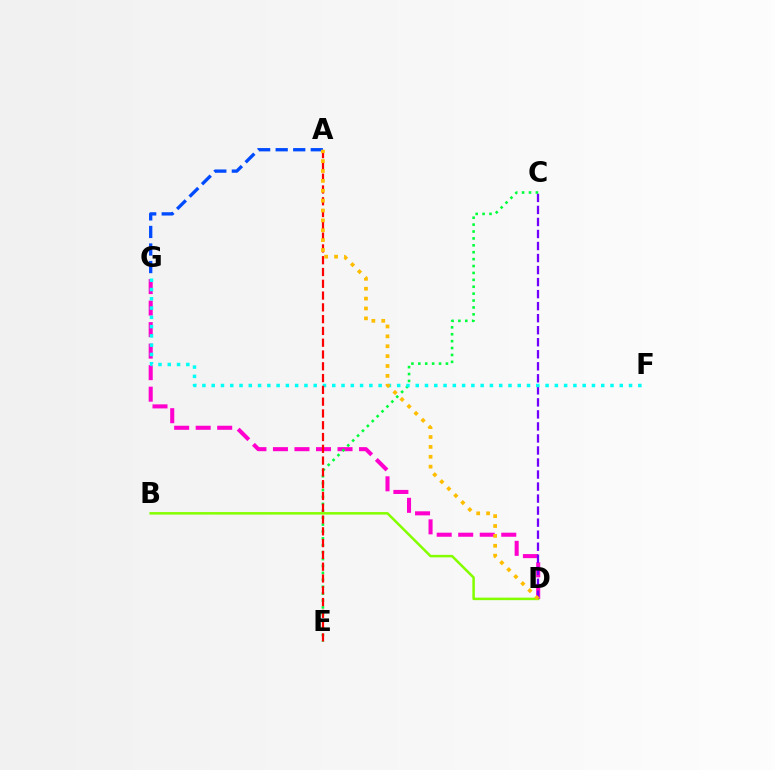{('A', 'G'): [{'color': '#004bff', 'line_style': 'dashed', 'thickness': 2.38}], ('D', 'G'): [{'color': '#ff00cf', 'line_style': 'dashed', 'thickness': 2.92}], ('B', 'D'): [{'color': '#84ff00', 'line_style': 'solid', 'thickness': 1.81}], ('C', 'D'): [{'color': '#7200ff', 'line_style': 'dashed', 'thickness': 1.63}], ('C', 'E'): [{'color': '#00ff39', 'line_style': 'dotted', 'thickness': 1.88}], ('F', 'G'): [{'color': '#00fff6', 'line_style': 'dotted', 'thickness': 2.52}], ('A', 'E'): [{'color': '#ff0000', 'line_style': 'dashed', 'thickness': 1.6}], ('A', 'D'): [{'color': '#ffbd00', 'line_style': 'dotted', 'thickness': 2.68}]}